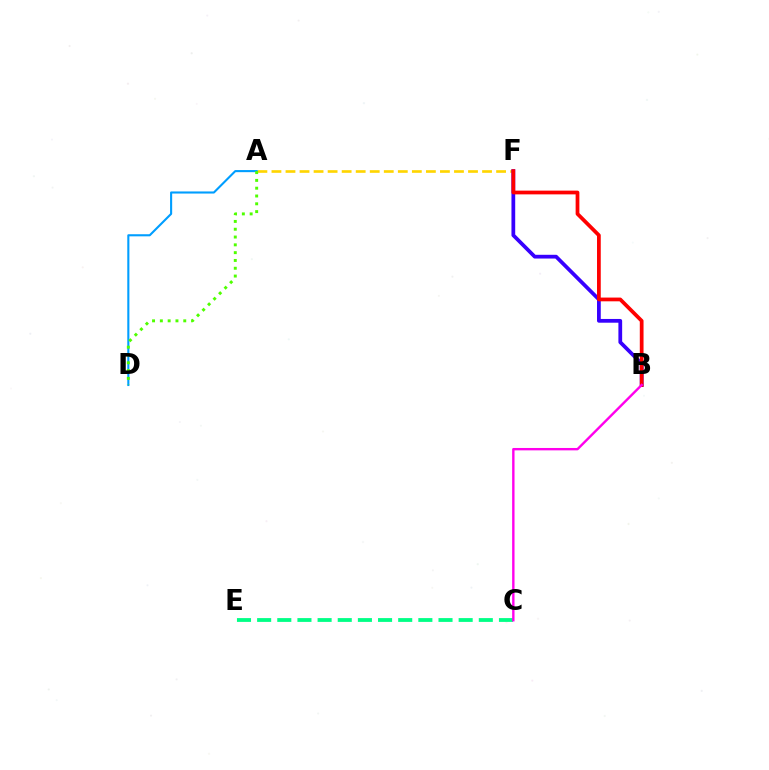{('A', 'F'): [{'color': '#ffd500', 'line_style': 'dashed', 'thickness': 1.91}], ('C', 'E'): [{'color': '#00ff86', 'line_style': 'dashed', 'thickness': 2.74}], ('A', 'D'): [{'color': '#009eff', 'line_style': 'solid', 'thickness': 1.51}, {'color': '#4fff00', 'line_style': 'dotted', 'thickness': 2.12}], ('B', 'F'): [{'color': '#3700ff', 'line_style': 'solid', 'thickness': 2.7}, {'color': '#ff0000', 'line_style': 'solid', 'thickness': 2.7}], ('B', 'C'): [{'color': '#ff00ed', 'line_style': 'solid', 'thickness': 1.72}]}